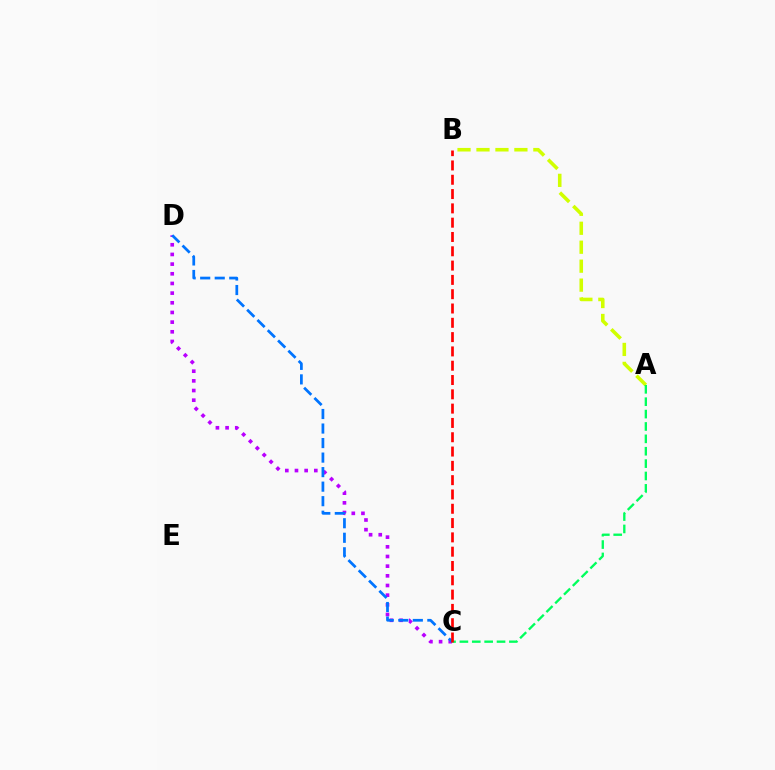{('C', 'D'): [{'color': '#b900ff', 'line_style': 'dotted', 'thickness': 2.63}, {'color': '#0074ff', 'line_style': 'dashed', 'thickness': 1.97}], ('A', 'B'): [{'color': '#d1ff00', 'line_style': 'dashed', 'thickness': 2.58}], ('A', 'C'): [{'color': '#00ff5c', 'line_style': 'dashed', 'thickness': 1.68}], ('B', 'C'): [{'color': '#ff0000', 'line_style': 'dashed', 'thickness': 1.94}]}